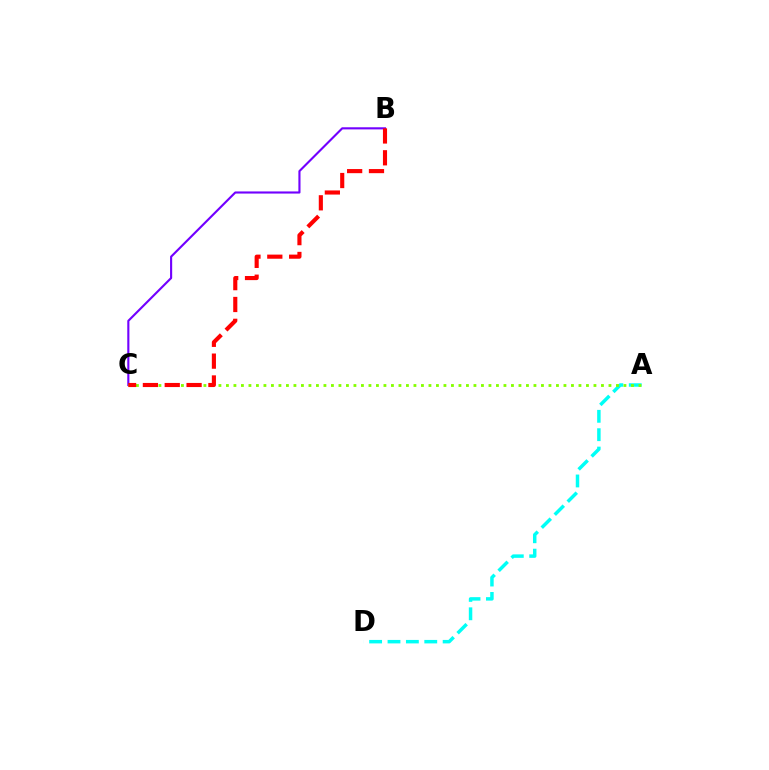{('B', 'C'): [{'color': '#7200ff', 'line_style': 'solid', 'thickness': 1.53}, {'color': '#ff0000', 'line_style': 'dashed', 'thickness': 2.97}], ('A', 'D'): [{'color': '#00fff6', 'line_style': 'dashed', 'thickness': 2.5}], ('A', 'C'): [{'color': '#84ff00', 'line_style': 'dotted', 'thickness': 2.04}]}